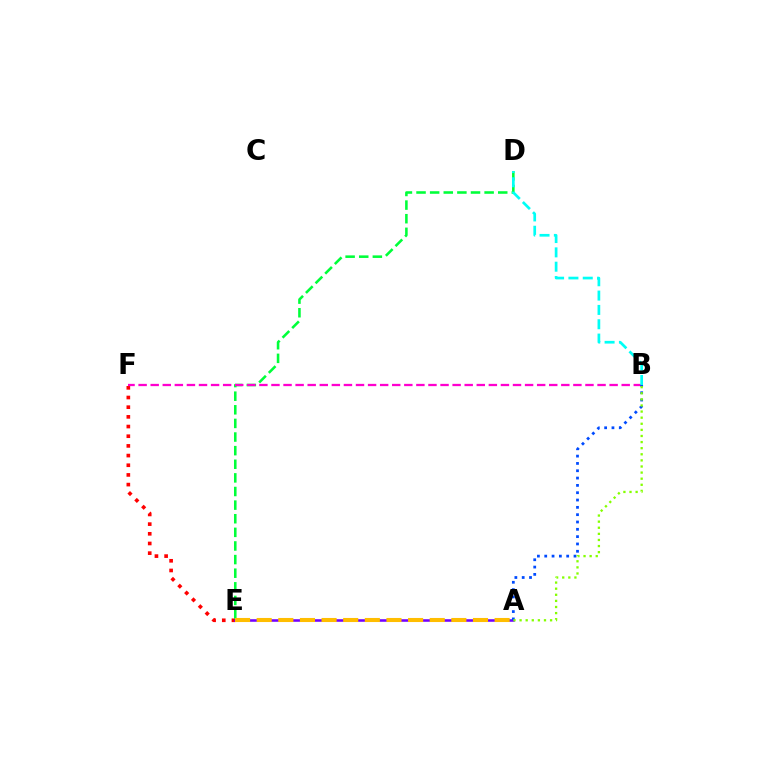{('E', 'F'): [{'color': '#ff0000', 'line_style': 'dotted', 'thickness': 2.63}], ('D', 'E'): [{'color': '#00ff39', 'line_style': 'dashed', 'thickness': 1.85}], ('B', 'F'): [{'color': '#ff00cf', 'line_style': 'dashed', 'thickness': 1.64}], ('A', 'E'): [{'color': '#7200ff', 'line_style': 'solid', 'thickness': 1.85}, {'color': '#ffbd00', 'line_style': 'dashed', 'thickness': 2.94}], ('B', 'D'): [{'color': '#00fff6', 'line_style': 'dashed', 'thickness': 1.95}], ('A', 'B'): [{'color': '#004bff', 'line_style': 'dotted', 'thickness': 1.99}, {'color': '#84ff00', 'line_style': 'dotted', 'thickness': 1.66}]}